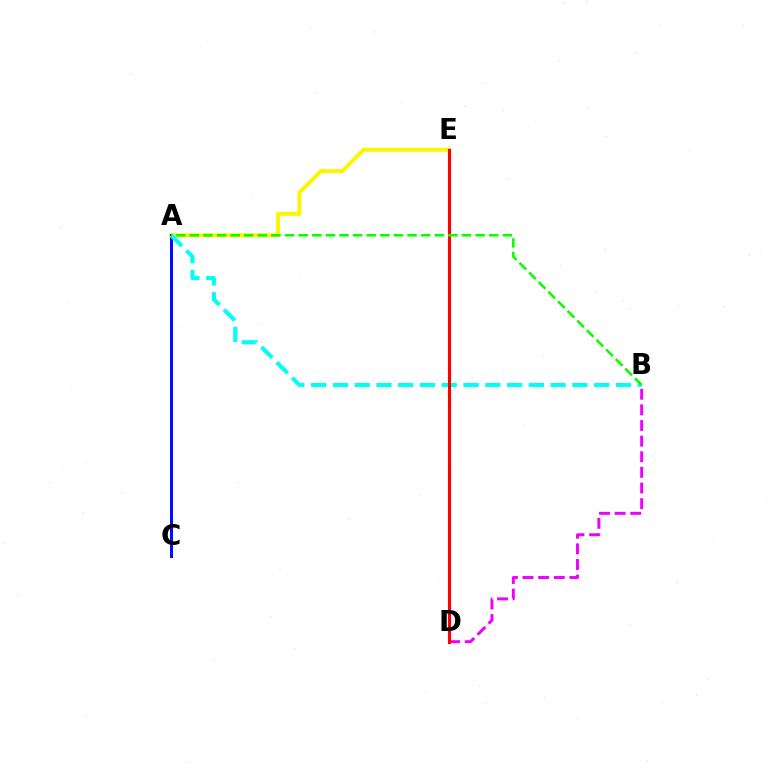{('A', 'E'): [{'color': '#fcf500', 'line_style': 'solid', 'thickness': 2.87}], ('A', 'C'): [{'color': '#0010ff', 'line_style': 'solid', 'thickness': 2.17}], ('B', 'D'): [{'color': '#ee00ff', 'line_style': 'dashed', 'thickness': 2.12}], ('A', 'B'): [{'color': '#00fff6', 'line_style': 'dashed', 'thickness': 2.96}, {'color': '#08ff00', 'line_style': 'dashed', 'thickness': 1.85}], ('D', 'E'): [{'color': '#ff0000', 'line_style': 'solid', 'thickness': 2.24}]}